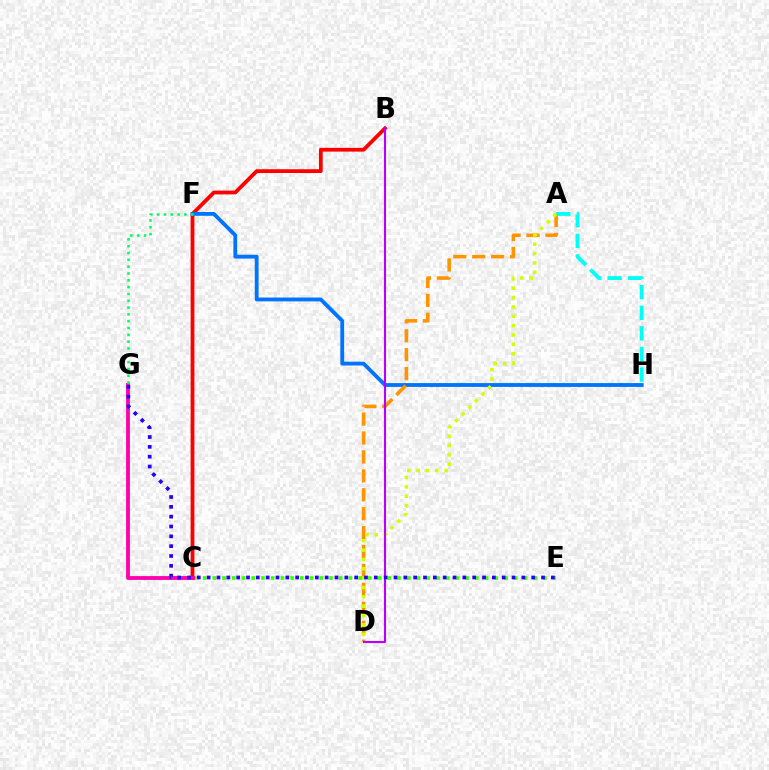{('A', 'H'): [{'color': '#00fff6', 'line_style': 'dashed', 'thickness': 2.8}], ('C', 'E'): [{'color': '#3dff00', 'line_style': 'dotted', 'thickness': 2.64}], ('B', 'C'): [{'color': '#ff0000', 'line_style': 'solid', 'thickness': 2.72}], ('F', 'H'): [{'color': '#0074ff', 'line_style': 'solid', 'thickness': 2.76}], ('A', 'D'): [{'color': '#ff9400', 'line_style': 'dashed', 'thickness': 2.57}, {'color': '#d1ff00', 'line_style': 'dotted', 'thickness': 2.54}], ('C', 'G'): [{'color': '#ff00ac', 'line_style': 'solid', 'thickness': 2.75}], ('B', 'D'): [{'color': '#b900ff', 'line_style': 'solid', 'thickness': 1.51}], ('E', 'G'): [{'color': '#2500ff', 'line_style': 'dotted', 'thickness': 2.67}], ('F', 'G'): [{'color': '#00ff5c', 'line_style': 'dotted', 'thickness': 1.85}]}